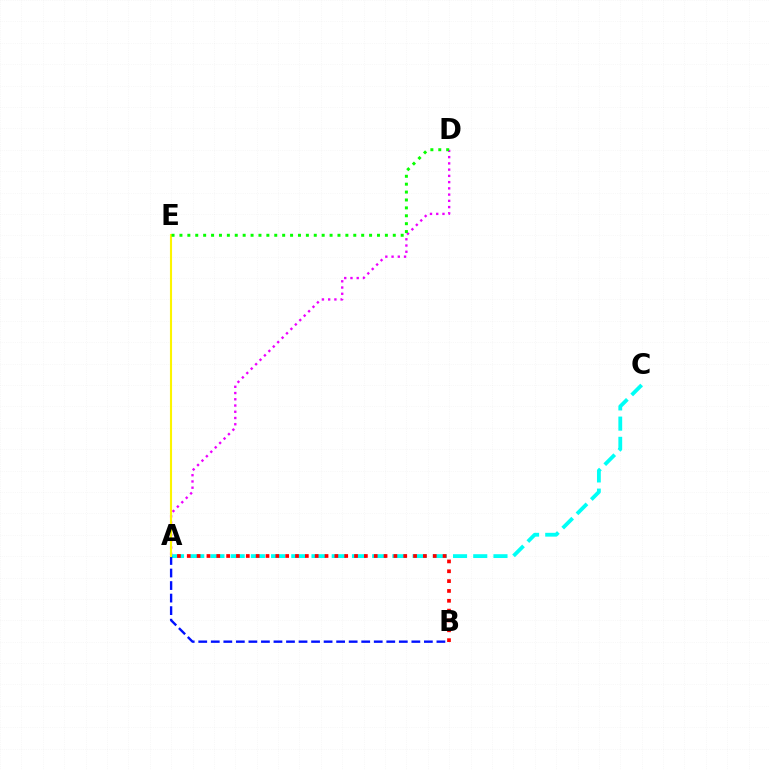{('A', 'C'): [{'color': '#00fff6', 'line_style': 'dashed', 'thickness': 2.75}], ('A', 'B'): [{'color': '#0010ff', 'line_style': 'dashed', 'thickness': 1.7}, {'color': '#ff0000', 'line_style': 'dotted', 'thickness': 2.67}], ('A', 'D'): [{'color': '#ee00ff', 'line_style': 'dotted', 'thickness': 1.7}], ('A', 'E'): [{'color': '#fcf500', 'line_style': 'solid', 'thickness': 1.52}], ('D', 'E'): [{'color': '#08ff00', 'line_style': 'dotted', 'thickness': 2.15}]}